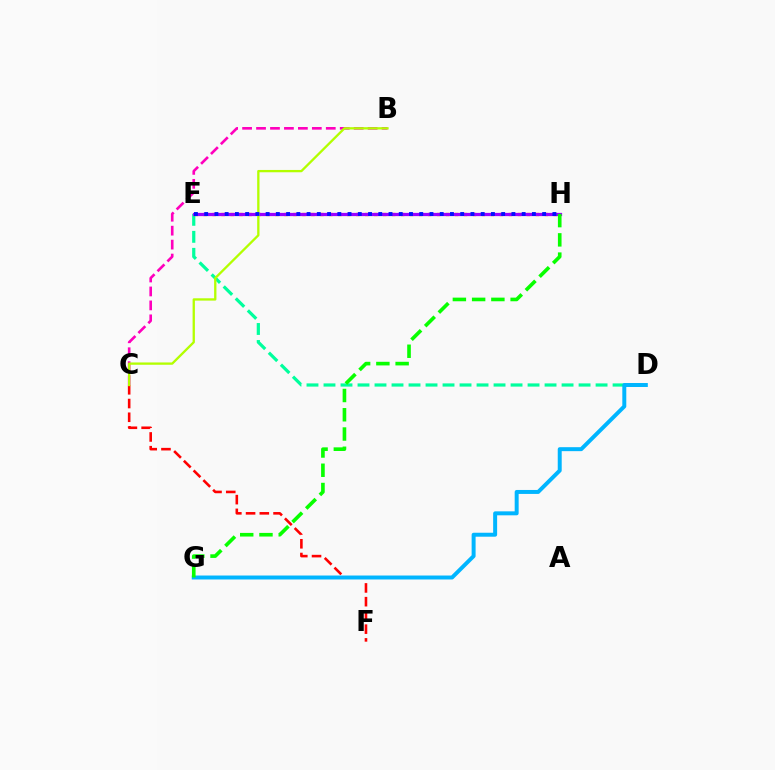{('B', 'C'): [{'color': '#ff00bd', 'line_style': 'dashed', 'thickness': 1.89}, {'color': '#b3ff00', 'line_style': 'solid', 'thickness': 1.66}], ('E', 'H'): [{'color': '#ffa500', 'line_style': 'dotted', 'thickness': 2.44}, {'color': '#9b00ff', 'line_style': 'solid', 'thickness': 2.32}, {'color': '#0010ff', 'line_style': 'dotted', 'thickness': 2.78}], ('D', 'E'): [{'color': '#00ff9d', 'line_style': 'dashed', 'thickness': 2.31}], ('C', 'F'): [{'color': '#ff0000', 'line_style': 'dashed', 'thickness': 1.87}], ('D', 'G'): [{'color': '#00b5ff', 'line_style': 'solid', 'thickness': 2.85}], ('G', 'H'): [{'color': '#08ff00', 'line_style': 'dashed', 'thickness': 2.62}]}